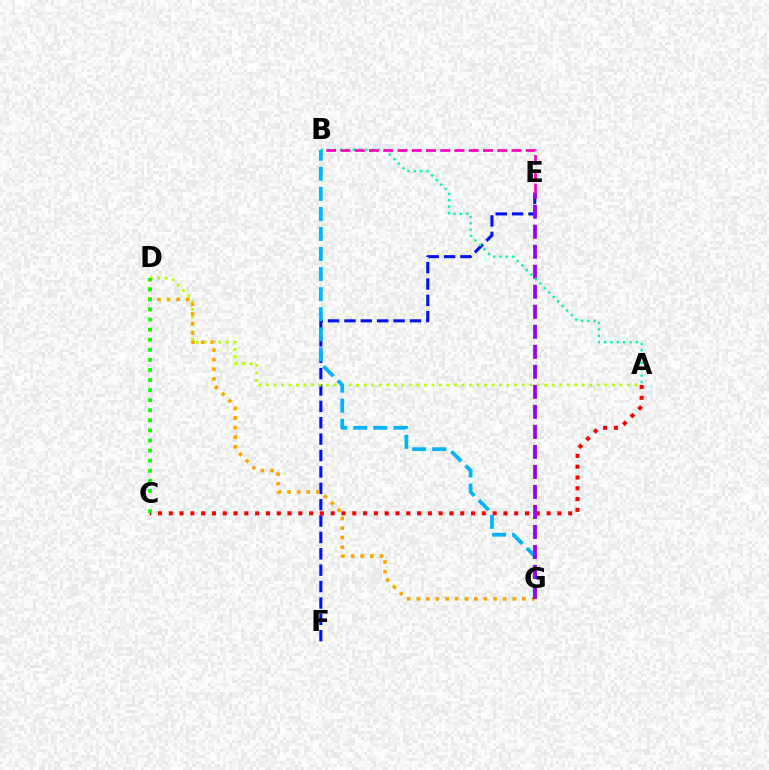{('E', 'F'): [{'color': '#0010ff', 'line_style': 'dashed', 'thickness': 2.23}], ('A', 'C'): [{'color': '#ff0000', 'line_style': 'dotted', 'thickness': 2.93}], ('A', 'D'): [{'color': '#b3ff00', 'line_style': 'dotted', 'thickness': 2.04}], ('D', 'G'): [{'color': '#ffa500', 'line_style': 'dotted', 'thickness': 2.61}], ('C', 'D'): [{'color': '#08ff00', 'line_style': 'dotted', 'thickness': 2.74}], ('B', 'G'): [{'color': '#00b5ff', 'line_style': 'dashed', 'thickness': 2.73}], ('E', 'G'): [{'color': '#9b00ff', 'line_style': 'dashed', 'thickness': 2.72}], ('A', 'B'): [{'color': '#00ff9d', 'line_style': 'dotted', 'thickness': 1.73}], ('B', 'E'): [{'color': '#ff00bd', 'line_style': 'dashed', 'thickness': 1.94}]}